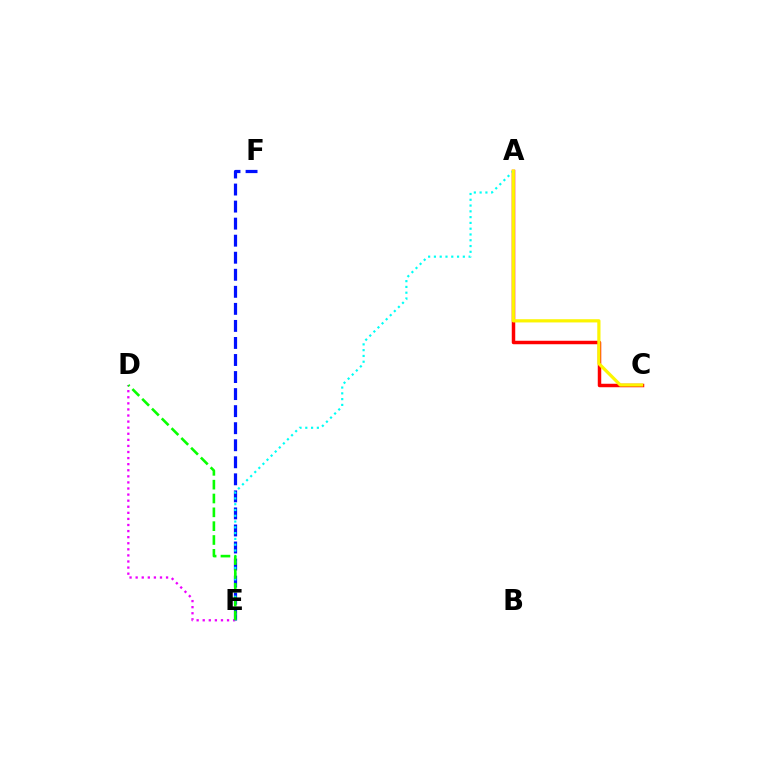{('A', 'C'): [{'color': '#ff0000', 'line_style': 'solid', 'thickness': 2.51}, {'color': '#fcf500', 'line_style': 'solid', 'thickness': 2.31}], ('E', 'F'): [{'color': '#0010ff', 'line_style': 'dashed', 'thickness': 2.32}], ('D', 'E'): [{'color': '#ee00ff', 'line_style': 'dotted', 'thickness': 1.65}, {'color': '#08ff00', 'line_style': 'dashed', 'thickness': 1.88}], ('A', 'E'): [{'color': '#00fff6', 'line_style': 'dotted', 'thickness': 1.57}]}